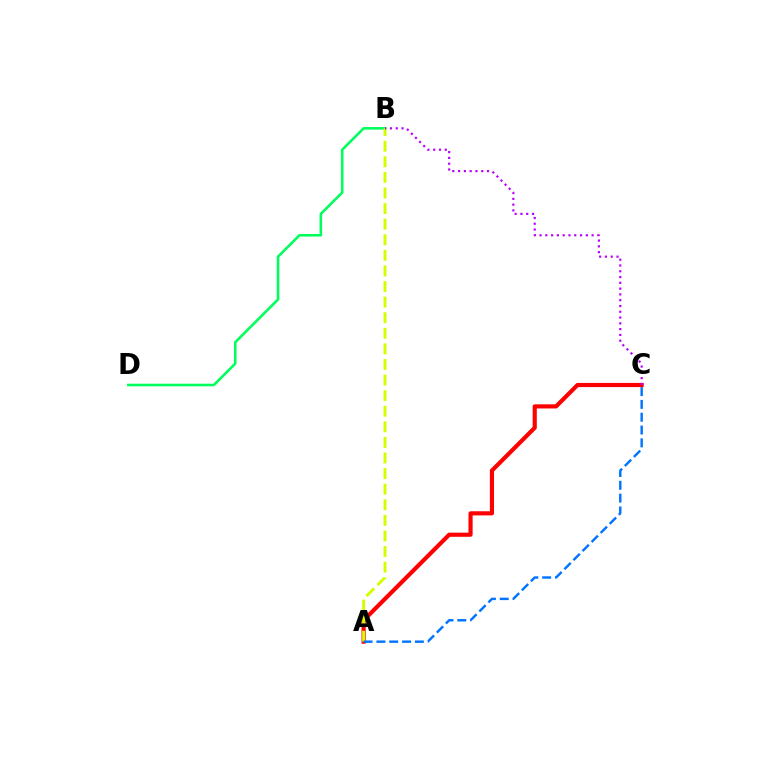{('A', 'C'): [{'color': '#ff0000', 'line_style': 'solid', 'thickness': 2.98}, {'color': '#0074ff', 'line_style': 'dashed', 'thickness': 1.74}], ('B', 'D'): [{'color': '#00ff5c', 'line_style': 'solid', 'thickness': 1.86}], ('A', 'B'): [{'color': '#d1ff00', 'line_style': 'dashed', 'thickness': 2.12}], ('B', 'C'): [{'color': '#b900ff', 'line_style': 'dotted', 'thickness': 1.57}]}